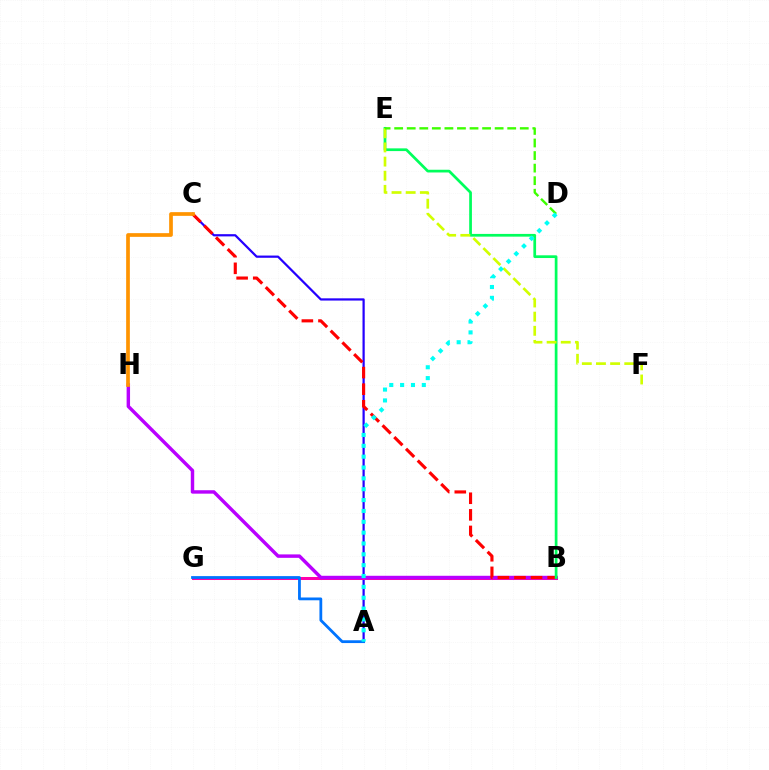{('A', 'C'): [{'color': '#2500ff', 'line_style': 'solid', 'thickness': 1.6}], ('B', 'G'): [{'color': '#ff00ac', 'line_style': 'solid', 'thickness': 2.17}], ('B', 'H'): [{'color': '#b900ff', 'line_style': 'solid', 'thickness': 2.47}], ('A', 'G'): [{'color': '#0074ff', 'line_style': 'solid', 'thickness': 2.01}], ('B', 'C'): [{'color': '#ff0000', 'line_style': 'dashed', 'thickness': 2.25}], ('B', 'E'): [{'color': '#00ff5c', 'line_style': 'solid', 'thickness': 1.96}], ('E', 'F'): [{'color': '#d1ff00', 'line_style': 'dashed', 'thickness': 1.92}], ('D', 'E'): [{'color': '#3dff00', 'line_style': 'dashed', 'thickness': 1.71}], ('A', 'D'): [{'color': '#00fff6', 'line_style': 'dotted', 'thickness': 2.95}], ('C', 'H'): [{'color': '#ff9400', 'line_style': 'solid', 'thickness': 2.66}]}